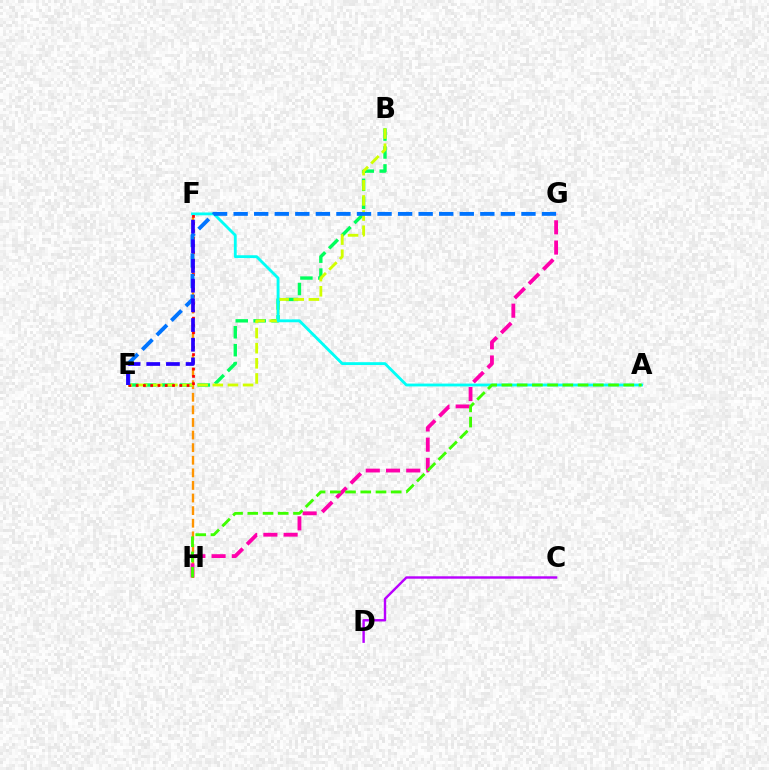{('B', 'E'): [{'color': '#00ff5c', 'line_style': 'dashed', 'thickness': 2.43}, {'color': '#d1ff00', 'line_style': 'dashed', 'thickness': 2.06}], ('C', 'D'): [{'color': '#b900ff', 'line_style': 'solid', 'thickness': 1.74}], ('F', 'H'): [{'color': '#ff9400', 'line_style': 'dashed', 'thickness': 1.71}], ('G', 'H'): [{'color': '#ff00ac', 'line_style': 'dashed', 'thickness': 2.75}], ('A', 'F'): [{'color': '#00fff6', 'line_style': 'solid', 'thickness': 2.05}], ('E', 'F'): [{'color': '#ff0000', 'line_style': 'dotted', 'thickness': 1.98}, {'color': '#2500ff', 'line_style': 'dashed', 'thickness': 2.67}], ('A', 'H'): [{'color': '#3dff00', 'line_style': 'dashed', 'thickness': 2.07}], ('E', 'G'): [{'color': '#0074ff', 'line_style': 'dashed', 'thickness': 2.79}]}